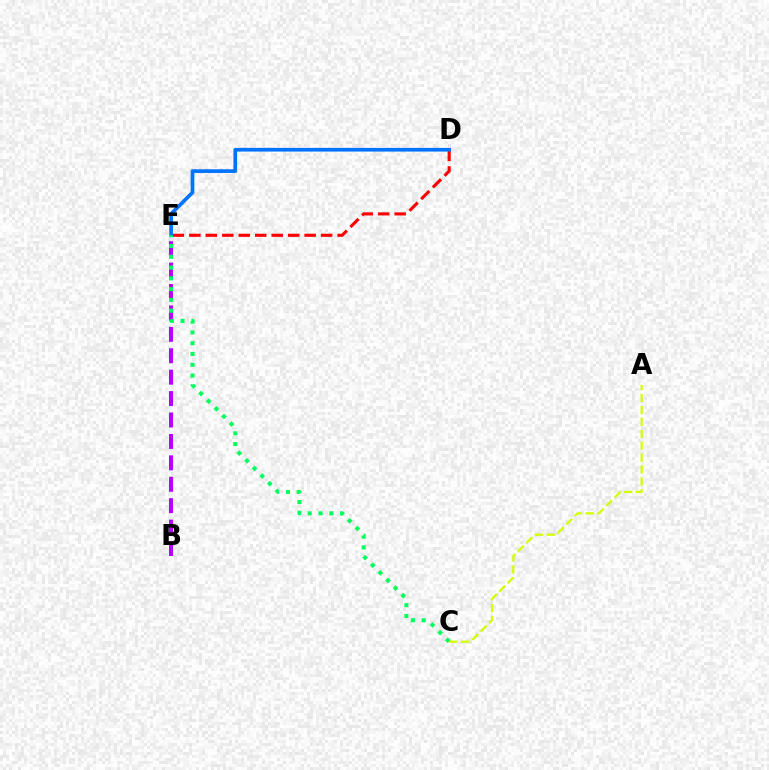{('B', 'E'): [{'color': '#b900ff', 'line_style': 'dashed', 'thickness': 2.91}], ('D', 'E'): [{'color': '#ff0000', 'line_style': 'dashed', 'thickness': 2.24}, {'color': '#0074ff', 'line_style': 'solid', 'thickness': 2.66}], ('C', 'E'): [{'color': '#00ff5c', 'line_style': 'dotted', 'thickness': 2.93}], ('A', 'C'): [{'color': '#d1ff00', 'line_style': 'dashed', 'thickness': 1.62}]}